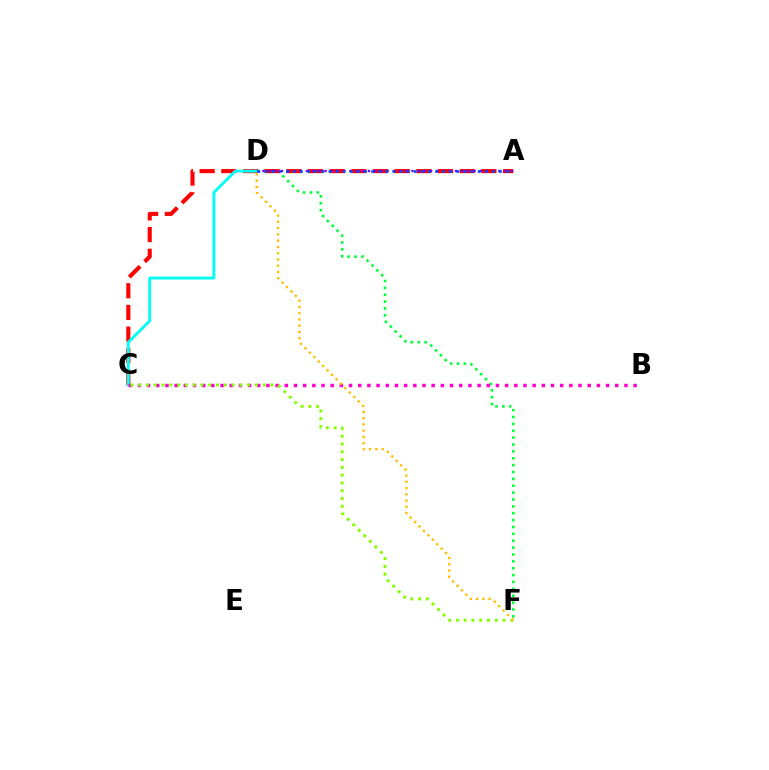{('D', 'F'): [{'color': '#00ff39', 'line_style': 'dotted', 'thickness': 1.87}, {'color': '#ffbd00', 'line_style': 'dotted', 'thickness': 1.7}], ('A', 'C'): [{'color': '#ff0000', 'line_style': 'dashed', 'thickness': 2.94}], ('C', 'D'): [{'color': '#00fff6', 'line_style': 'solid', 'thickness': 2.06}], ('B', 'C'): [{'color': '#ff00cf', 'line_style': 'dotted', 'thickness': 2.49}], ('C', 'F'): [{'color': '#84ff00', 'line_style': 'dotted', 'thickness': 2.11}], ('A', 'D'): [{'color': '#7200ff', 'line_style': 'dotted', 'thickness': 1.69}, {'color': '#004bff', 'line_style': 'dotted', 'thickness': 1.93}]}